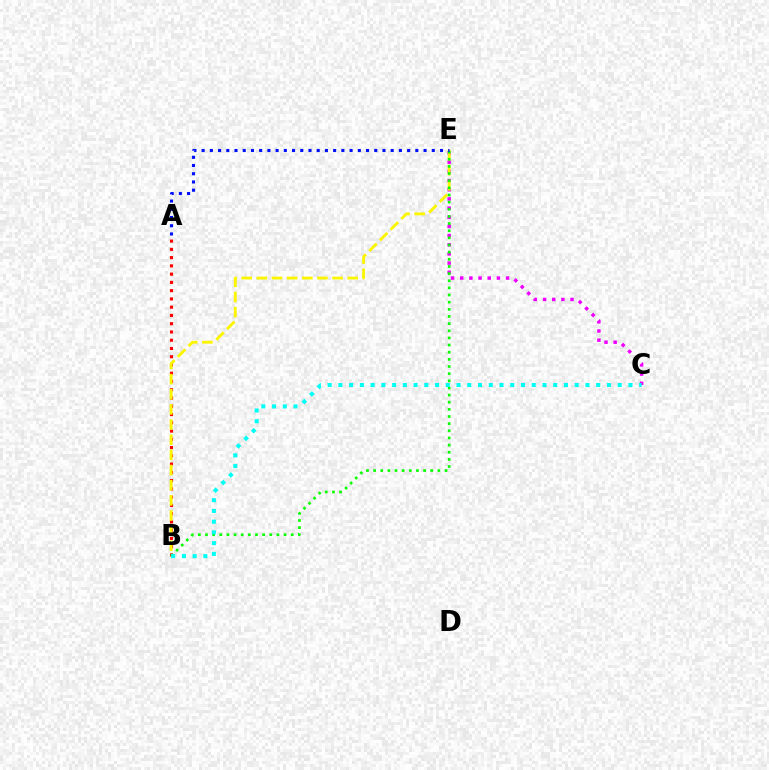{('A', 'B'): [{'color': '#ff0000', 'line_style': 'dotted', 'thickness': 2.24}], ('C', 'E'): [{'color': '#ee00ff', 'line_style': 'dotted', 'thickness': 2.49}], ('B', 'E'): [{'color': '#fcf500', 'line_style': 'dashed', 'thickness': 2.06}, {'color': '#08ff00', 'line_style': 'dotted', 'thickness': 1.94}], ('B', 'C'): [{'color': '#00fff6', 'line_style': 'dotted', 'thickness': 2.92}], ('A', 'E'): [{'color': '#0010ff', 'line_style': 'dotted', 'thickness': 2.23}]}